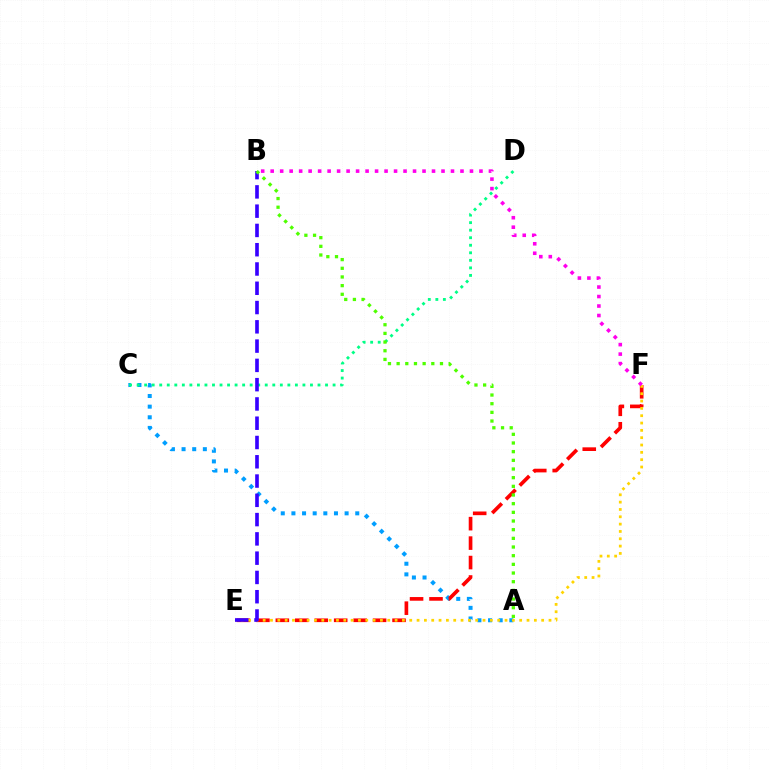{('A', 'C'): [{'color': '#009eff', 'line_style': 'dotted', 'thickness': 2.89}], ('C', 'D'): [{'color': '#00ff86', 'line_style': 'dotted', 'thickness': 2.05}], ('E', 'F'): [{'color': '#ff0000', 'line_style': 'dashed', 'thickness': 2.64}, {'color': '#ffd500', 'line_style': 'dotted', 'thickness': 1.99}], ('B', 'F'): [{'color': '#ff00ed', 'line_style': 'dotted', 'thickness': 2.58}], ('B', 'E'): [{'color': '#3700ff', 'line_style': 'dashed', 'thickness': 2.62}], ('A', 'B'): [{'color': '#4fff00', 'line_style': 'dotted', 'thickness': 2.36}]}